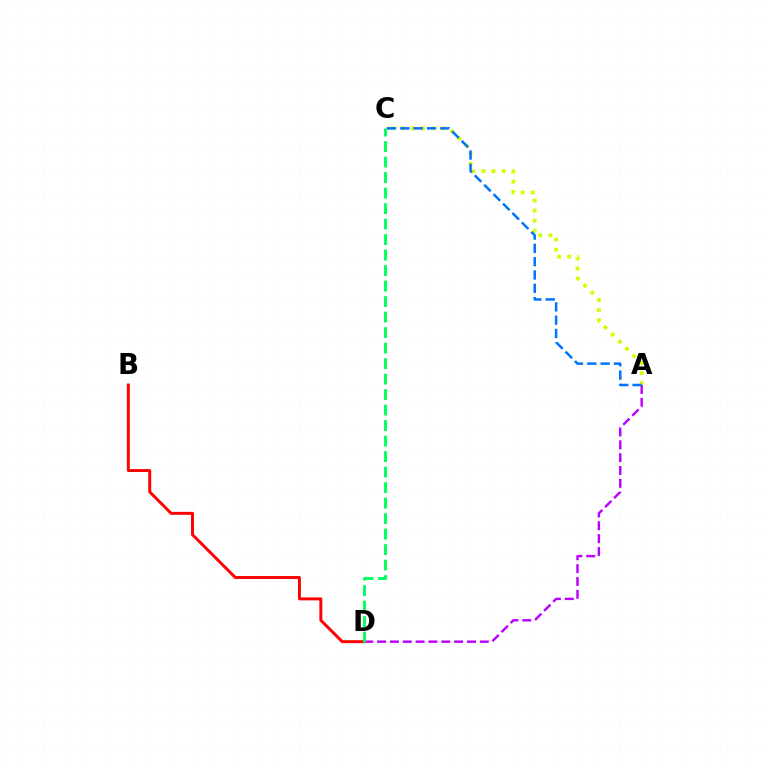{('A', 'D'): [{'color': '#b900ff', 'line_style': 'dashed', 'thickness': 1.74}], ('B', 'D'): [{'color': '#ff0000', 'line_style': 'solid', 'thickness': 2.12}], ('A', 'C'): [{'color': '#d1ff00', 'line_style': 'dotted', 'thickness': 2.74}, {'color': '#0074ff', 'line_style': 'dashed', 'thickness': 1.81}], ('C', 'D'): [{'color': '#00ff5c', 'line_style': 'dashed', 'thickness': 2.11}]}